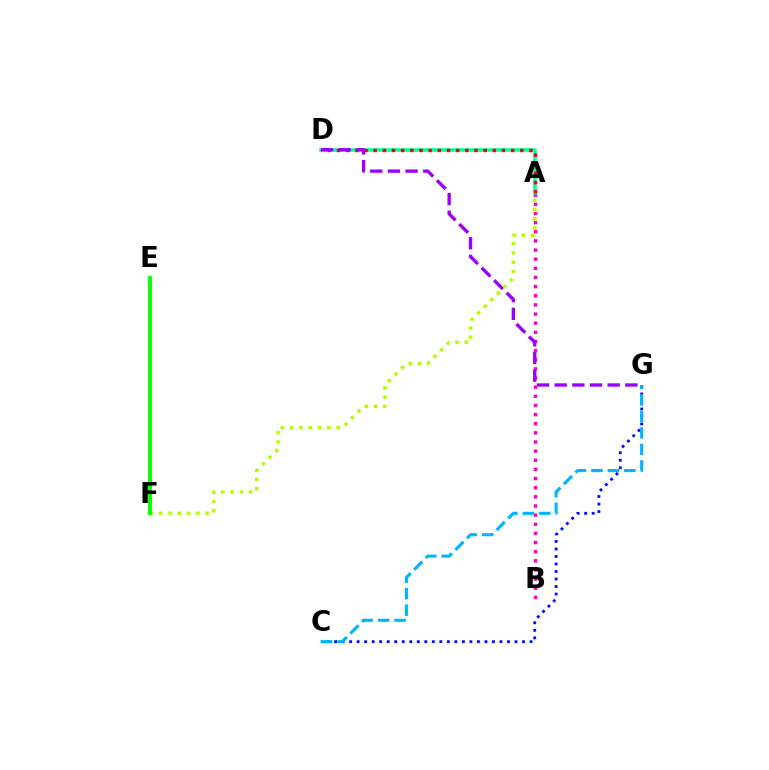{('A', 'B'): [{'color': '#ff00bd', 'line_style': 'dotted', 'thickness': 2.48}], ('C', 'G'): [{'color': '#0010ff', 'line_style': 'dotted', 'thickness': 2.04}, {'color': '#00b5ff', 'line_style': 'dashed', 'thickness': 2.24}], ('A', 'D'): [{'color': '#00ff9d', 'line_style': 'solid', 'thickness': 2.54}, {'color': '#ff0000', 'line_style': 'dotted', 'thickness': 2.49}], ('E', 'F'): [{'color': '#ffa500', 'line_style': 'dotted', 'thickness': 2.53}, {'color': '#08ff00', 'line_style': 'solid', 'thickness': 2.82}], ('D', 'G'): [{'color': '#9b00ff', 'line_style': 'dashed', 'thickness': 2.4}], ('A', 'F'): [{'color': '#b3ff00', 'line_style': 'dotted', 'thickness': 2.52}]}